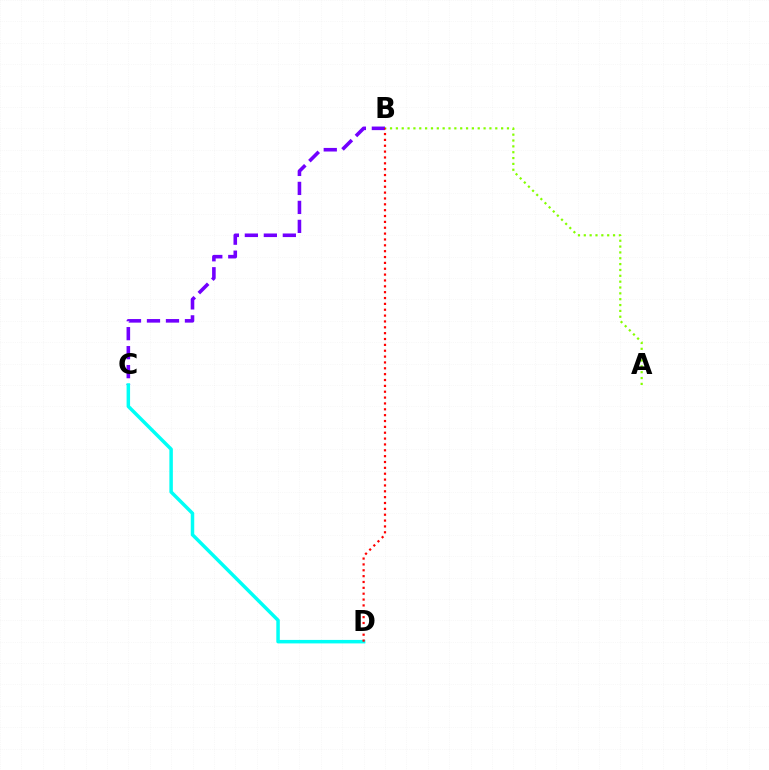{('B', 'C'): [{'color': '#7200ff', 'line_style': 'dashed', 'thickness': 2.58}], ('A', 'B'): [{'color': '#84ff00', 'line_style': 'dotted', 'thickness': 1.59}], ('C', 'D'): [{'color': '#00fff6', 'line_style': 'solid', 'thickness': 2.51}], ('B', 'D'): [{'color': '#ff0000', 'line_style': 'dotted', 'thickness': 1.59}]}